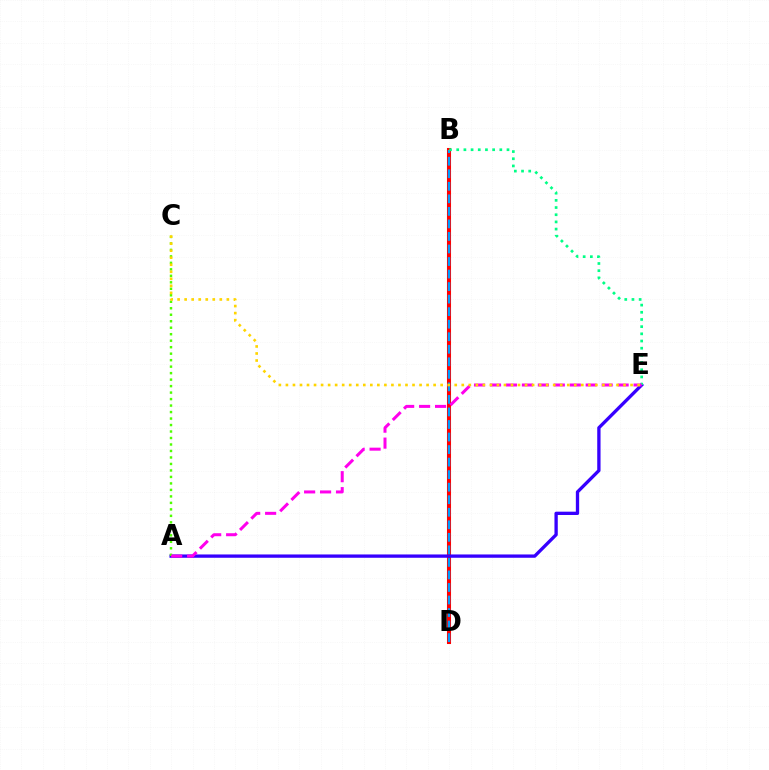{('B', 'D'): [{'color': '#ff0000', 'line_style': 'solid', 'thickness': 2.93}, {'color': '#009eff', 'line_style': 'dashed', 'thickness': 1.7}], ('A', 'E'): [{'color': '#3700ff', 'line_style': 'solid', 'thickness': 2.38}, {'color': '#ff00ed', 'line_style': 'dashed', 'thickness': 2.17}], ('A', 'C'): [{'color': '#4fff00', 'line_style': 'dotted', 'thickness': 1.76}], ('B', 'E'): [{'color': '#00ff86', 'line_style': 'dotted', 'thickness': 1.95}], ('C', 'E'): [{'color': '#ffd500', 'line_style': 'dotted', 'thickness': 1.91}]}